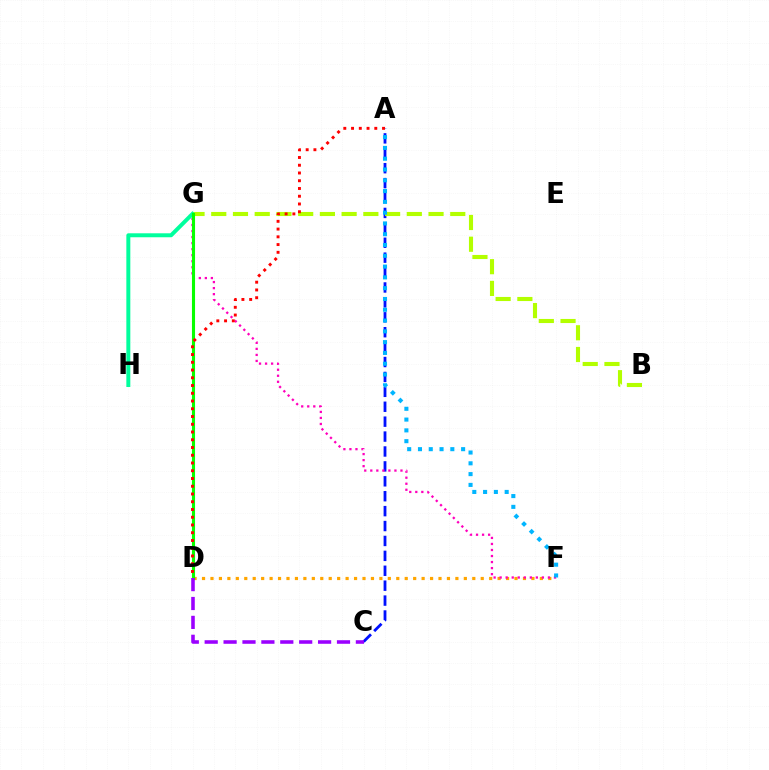{('A', 'C'): [{'color': '#0010ff', 'line_style': 'dashed', 'thickness': 2.03}], ('B', 'G'): [{'color': '#b3ff00', 'line_style': 'dashed', 'thickness': 2.95}], ('D', 'F'): [{'color': '#ffa500', 'line_style': 'dotted', 'thickness': 2.29}], ('F', 'G'): [{'color': '#ff00bd', 'line_style': 'dotted', 'thickness': 1.64}], ('G', 'H'): [{'color': '#00ff9d', 'line_style': 'solid', 'thickness': 2.86}], ('D', 'G'): [{'color': '#08ff00', 'line_style': 'solid', 'thickness': 2.23}], ('A', 'D'): [{'color': '#ff0000', 'line_style': 'dotted', 'thickness': 2.11}], ('A', 'F'): [{'color': '#00b5ff', 'line_style': 'dotted', 'thickness': 2.93}], ('C', 'D'): [{'color': '#9b00ff', 'line_style': 'dashed', 'thickness': 2.57}]}